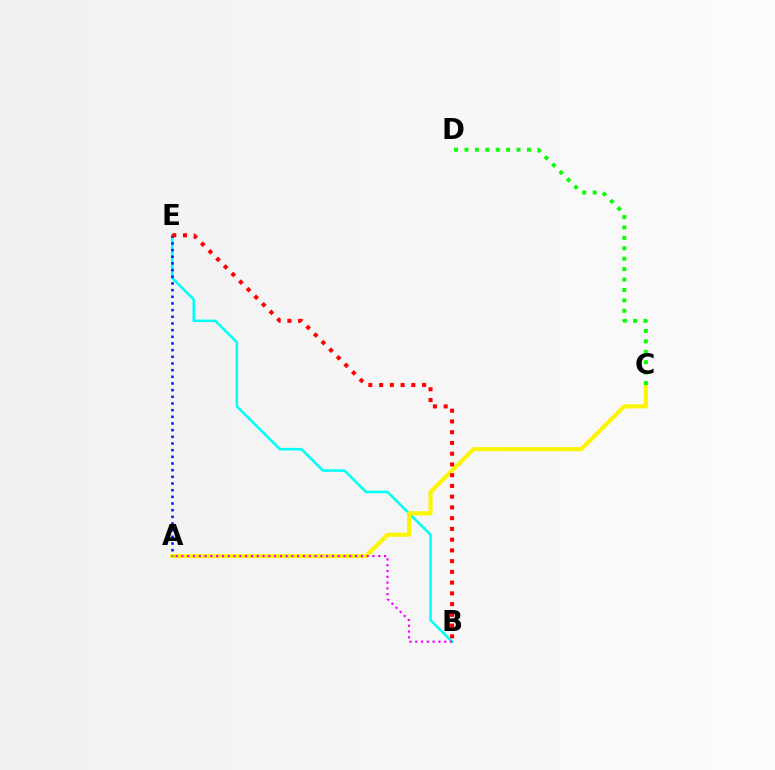{('B', 'E'): [{'color': '#00fff6', 'line_style': 'solid', 'thickness': 1.83}, {'color': '#ff0000', 'line_style': 'dotted', 'thickness': 2.92}], ('A', 'C'): [{'color': '#fcf500', 'line_style': 'solid', 'thickness': 2.95}], ('A', 'E'): [{'color': '#0010ff', 'line_style': 'dotted', 'thickness': 1.81}], ('A', 'B'): [{'color': '#ee00ff', 'line_style': 'dotted', 'thickness': 1.57}], ('C', 'D'): [{'color': '#08ff00', 'line_style': 'dotted', 'thickness': 2.83}]}